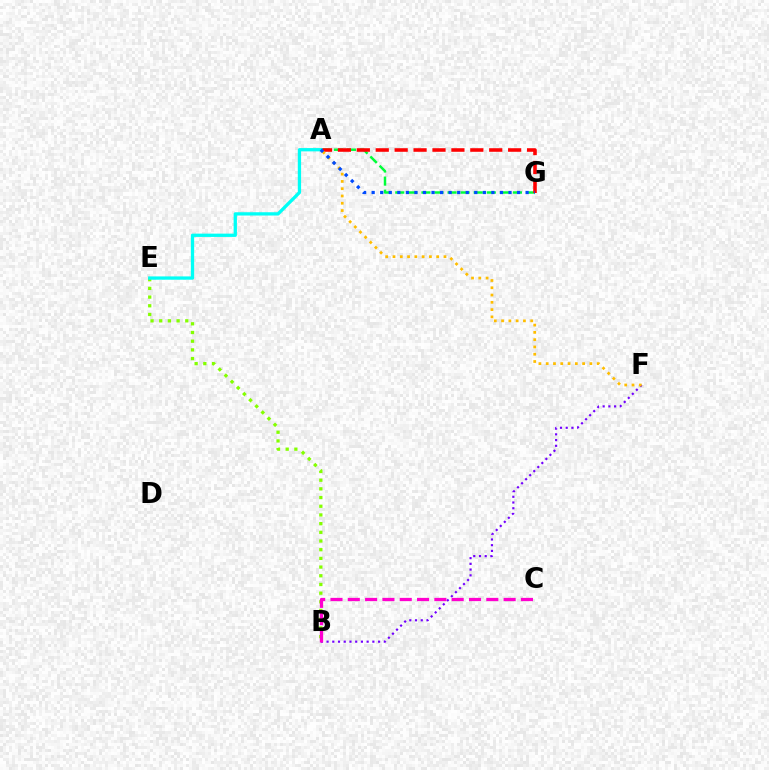{('B', 'F'): [{'color': '#7200ff', 'line_style': 'dotted', 'thickness': 1.56}], ('A', 'G'): [{'color': '#00ff39', 'line_style': 'dashed', 'thickness': 1.78}, {'color': '#ff0000', 'line_style': 'dashed', 'thickness': 2.57}, {'color': '#004bff', 'line_style': 'dotted', 'thickness': 2.32}], ('B', 'E'): [{'color': '#84ff00', 'line_style': 'dotted', 'thickness': 2.36}], ('A', 'E'): [{'color': '#00fff6', 'line_style': 'solid', 'thickness': 2.37}], ('B', 'C'): [{'color': '#ff00cf', 'line_style': 'dashed', 'thickness': 2.35}], ('A', 'F'): [{'color': '#ffbd00', 'line_style': 'dotted', 'thickness': 1.98}]}